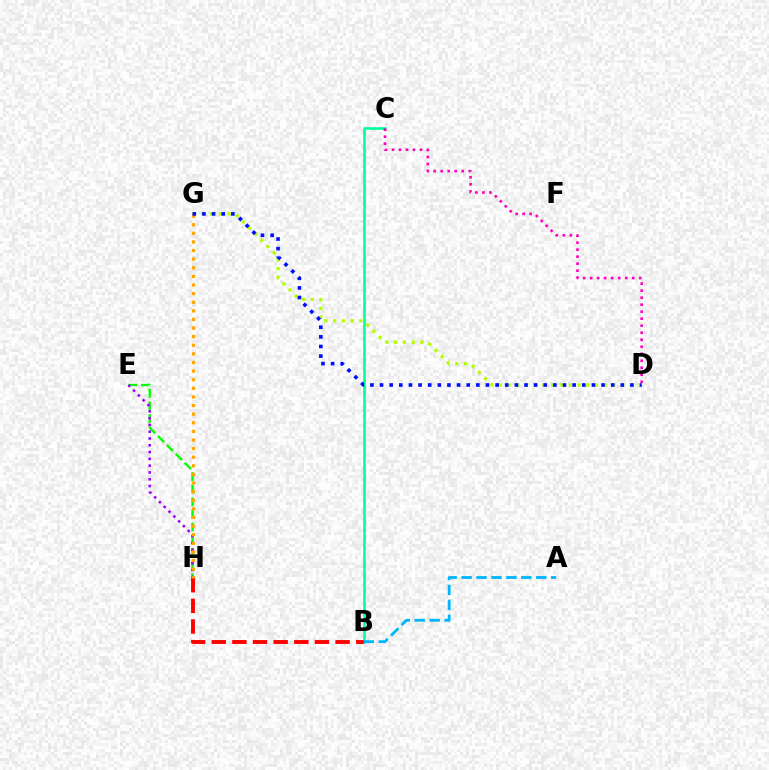{('E', 'H'): [{'color': '#08ff00', 'line_style': 'dashed', 'thickness': 1.72}, {'color': '#9b00ff', 'line_style': 'dotted', 'thickness': 1.84}], ('B', 'C'): [{'color': '#00ff9d', 'line_style': 'solid', 'thickness': 1.87}], ('D', 'G'): [{'color': '#b3ff00', 'line_style': 'dotted', 'thickness': 2.37}, {'color': '#0010ff', 'line_style': 'dotted', 'thickness': 2.62}], ('B', 'H'): [{'color': '#ff0000', 'line_style': 'dashed', 'thickness': 2.8}], ('C', 'D'): [{'color': '#ff00bd', 'line_style': 'dotted', 'thickness': 1.9}], ('G', 'H'): [{'color': '#ffa500', 'line_style': 'dotted', 'thickness': 2.34}], ('A', 'B'): [{'color': '#00b5ff', 'line_style': 'dashed', 'thickness': 2.03}]}